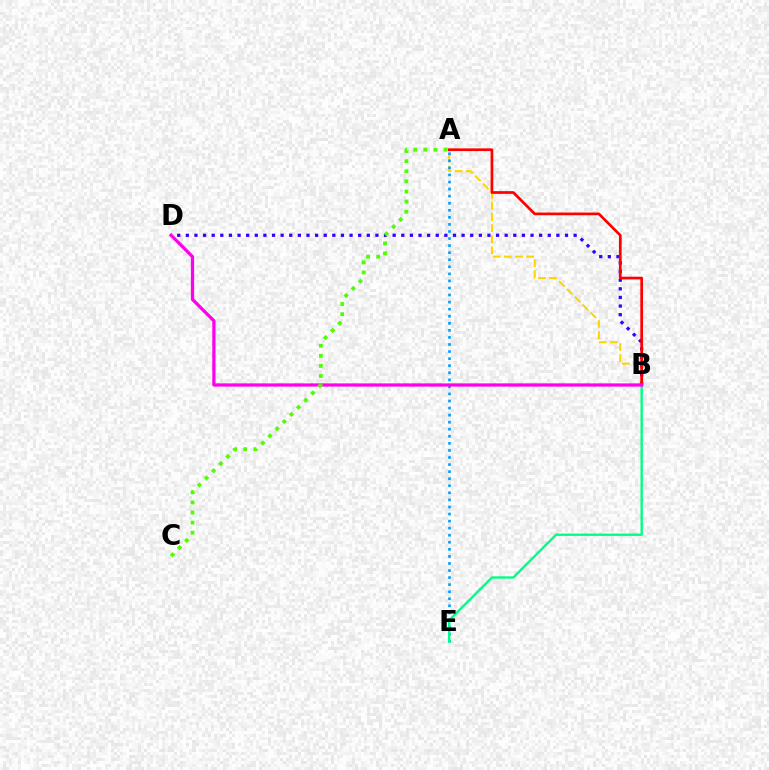{('B', 'D'): [{'color': '#3700ff', 'line_style': 'dotted', 'thickness': 2.34}, {'color': '#ff00ed', 'line_style': 'solid', 'thickness': 2.34}], ('A', 'B'): [{'color': '#ffd500', 'line_style': 'dashed', 'thickness': 1.51}, {'color': '#ff0000', 'line_style': 'solid', 'thickness': 1.95}], ('A', 'E'): [{'color': '#009eff', 'line_style': 'dotted', 'thickness': 1.92}], ('B', 'E'): [{'color': '#00ff86', 'line_style': 'solid', 'thickness': 1.72}], ('A', 'C'): [{'color': '#4fff00', 'line_style': 'dotted', 'thickness': 2.75}]}